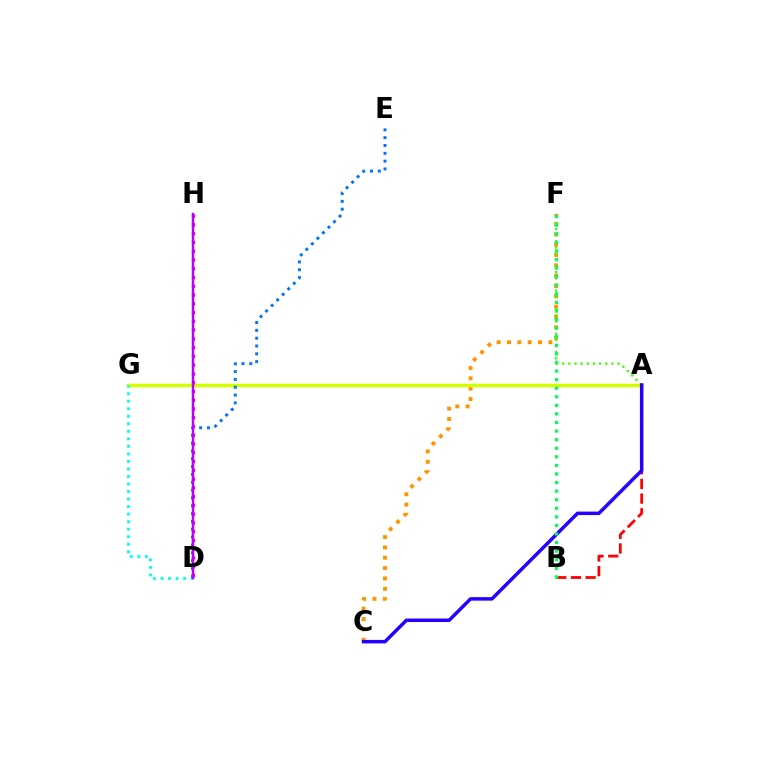{('C', 'F'): [{'color': '#ff9400', 'line_style': 'dotted', 'thickness': 2.81}], ('A', 'G'): [{'color': '#d1ff00', 'line_style': 'solid', 'thickness': 2.51}], ('D', 'G'): [{'color': '#00fff6', 'line_style': 'dotted', 'thickness': 2.05}], ('A', 'F'): [{'color': '#3dff00', 'line_style': 'dotted', 'thickness': 1.67}], ('A', 'B'): [{'color': '#ff0000', 'line_style': 'dashed', 'thickness': 1.99}], ('D', 'H'): [{'color': '#ff00ac', 'line_style': 'dotted', 'thickness': 2.38}, {'color': '#b900ff', 'line_style': 'solid', 'thickness': 1.77}], ('A', 'C'): [{'color': '#2500ff', 'line_style': 'solid', 'thickness': 2.51}], ('D', 'E'): [{'color': '#0074ff', 'line_style': 'dotted', 'thickness': 2.13}], ('B', 'F'): [{'color': '#00ff5c', 'line_style': 'dotted', 'thickness': 2.33}]}